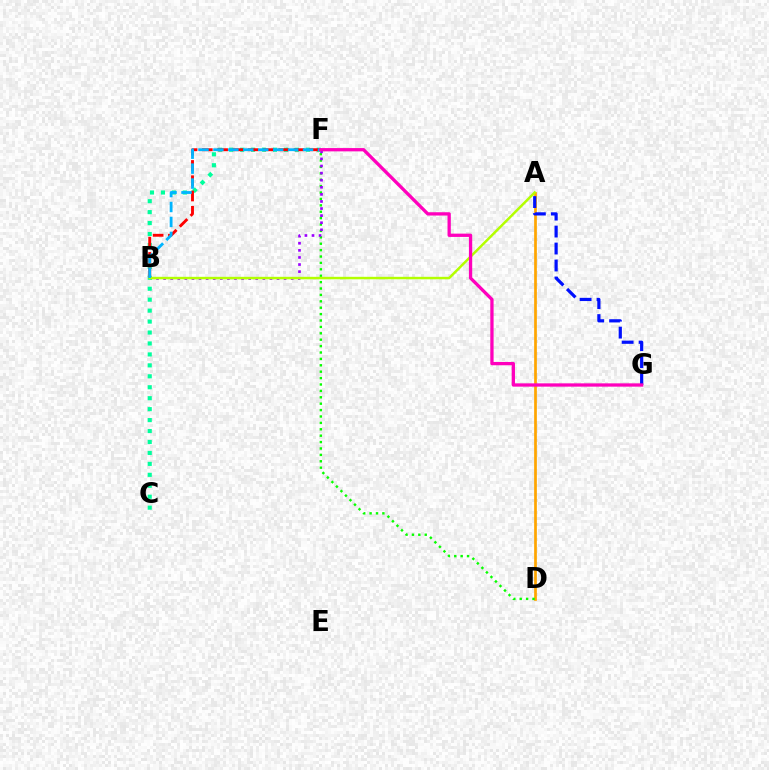{('A', 'D'): [{'color': '#ffa500', 'line_style': 'solid', 'thickness': 1.95}], ('D', 'F'): [{'color': '#08ff00', 'line_style': 'dotted', 'thickness': 1.74}], ('B', 'F'): [{'color': '#9b00ff', 'line_style': 'dotted', 'thickness': 1.93}, {'color': '#ff0000', 'line_style': 'dashed', 'thickness': 2.08}, {'color': '#00b5ff', 'line_style': 'dashed', 'thickness': 2.03}], ('C', 'F'): [{'color': '#00ff9d', 'line_style': 'dotted', 'thickness': 2.97}], ('A', 'G'): [{'color': '#0010ff', 'line_style': 'dashed', 'thickness': 2.3}], ('A', 'B'): [{'color': '#b3ff00', 'line_style': 'solid', 'thickness': 1.78}], ('F', 'G'): [{'color': '#ff00bd', 'line_style': 'solid', 'thickness': 2.37}]}